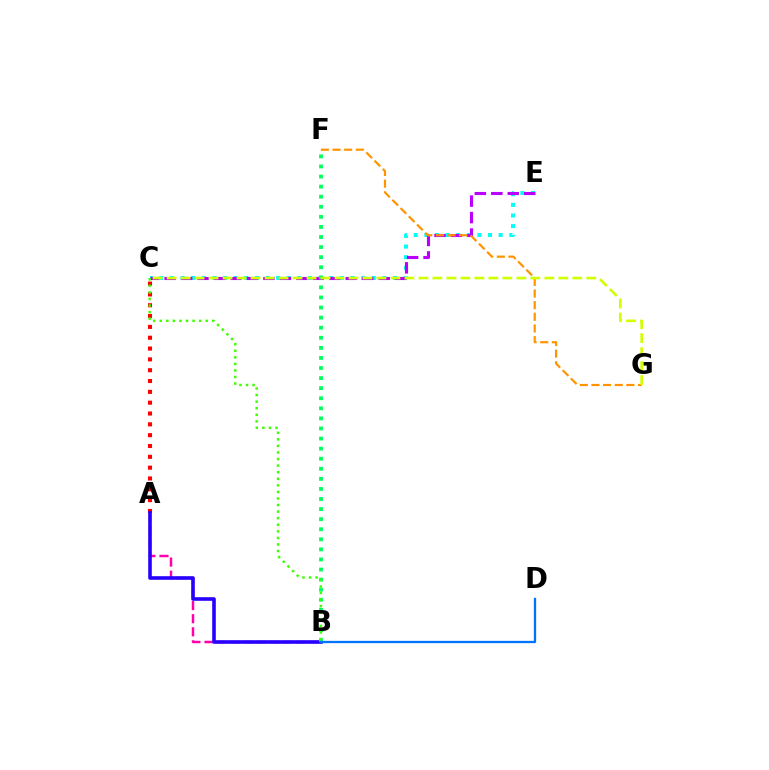{('A', 'C'): [{'color': '#ff0000', 'line_style': 'dotted', 'thickness': 2.94}], ('C', 'E'): [{'color': '#00fff6', 'line_style': 'dotted', 'thickness': 2.89}, {'color': '#b900ff', 'line_style': 'dashed', 'thickness': 2.24}], ('A', 'B'): [{'color': '#ff00ac', 'line_style': 'dashed', 'thickness': 1.78}, {'color': '#2500ff', 'line_style': 'solid', 'thickness': 2.59}], ('F', 'G'): [{'color': '#ff9400', 'line_style': 'dashed', 'thickness': 1.58}], ('B', 'F'): [{'color': '#00ff5c', 'line_style': 'dotted', 'thickness': 2.74}], ('B', 'C'): [{'color': '#3dff00', 'line_style': 'dotted', 'thickness': 1.78}], ('C', 'G'): [{'color': '#d1ff00', 'line_style': 'dashed', 'thickness': 1.9}], ('B', 'D'): [{'color': '#0074ff', 'line_style': 'solid', 'thickness': 1.66}]}